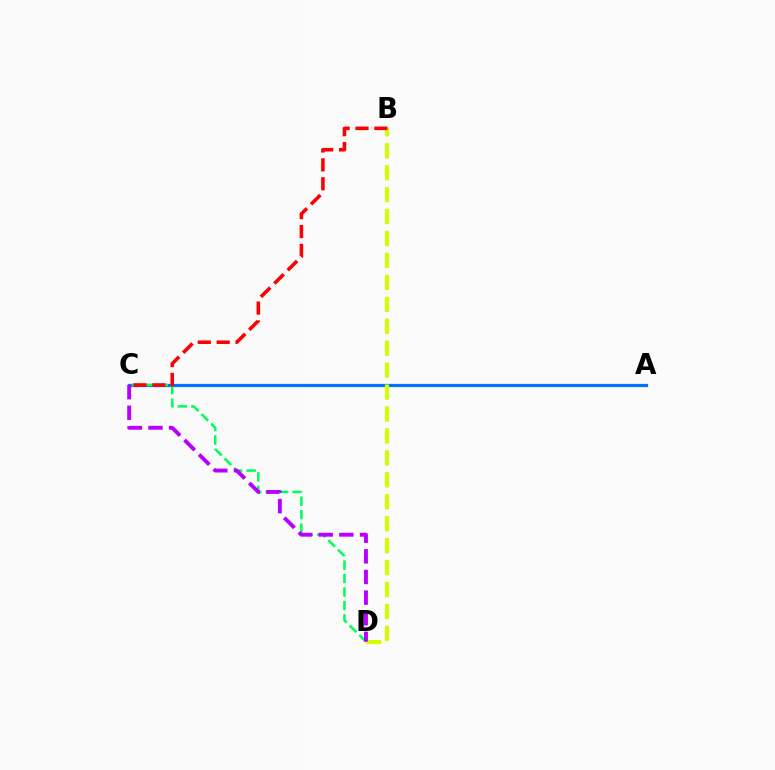{('A', 'C'): [{'color': '#0074ff', 'line_style': 'solid', 'thickness': 2.33}], ('C', 'D'): [{'color': '#00ff5c', 'line_style': 'dashed', 'thickness': 1.83}, {'color': '#b900ff', 'line_style': 'dashed', 'thickness': 2.8}], ('B', 'D'): [{'color': '#d1ff00', 'line_style': 'dashed', 'thickness': 2.98}], ('B', 'C'): [{'color': '#ff0000', 'line_style': 'dashed', 'thickness': 2.57}]}